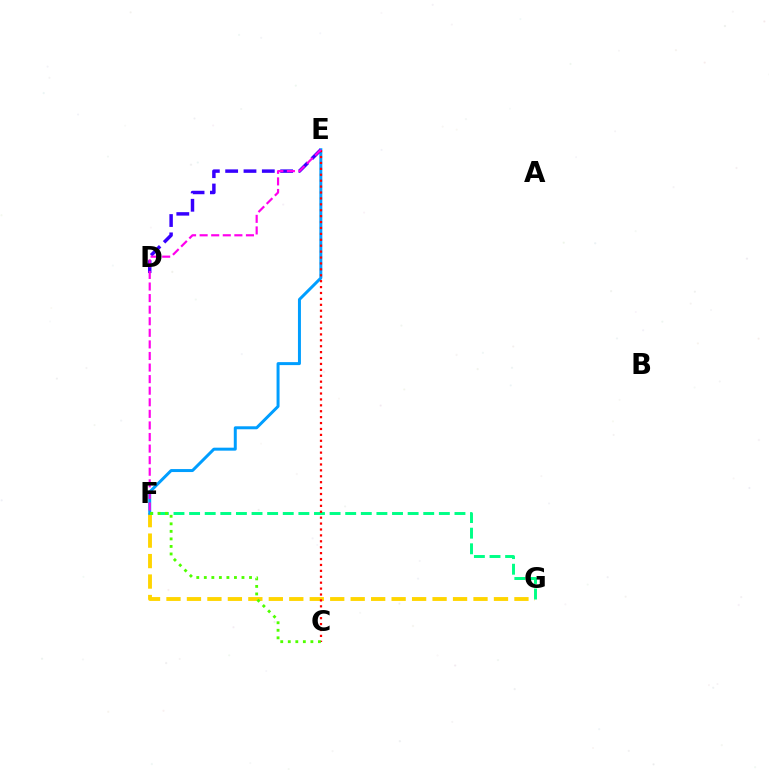{('F', 'G'): [{'color': '#ffd500', 'line_style': 'dashed', 'thickness': 2.78}, {'color': '#00ff86', 'line_style': 'dashed', 'thickness': 2.12}], ('E', 'F'): [{'color': '#009eff', 'line_style': 'solid', 'thickness': 2.15}, {'color': '#ff00ed', 'line_style': 'dashed', 'thickness': 1.57}], ('D', 'E'): [{'color': '#3700ff', 'line_style': 'dashed', 'thickness': 2.49}], ('C', 'E'): [{'color': '#ff0000', 'line_style': 'dotted', 'thickness': 1.61}], ('C', 'F'): [{'color': '#4fff00', 'line_style': 'dotted', 'thickness': 2.05}]}